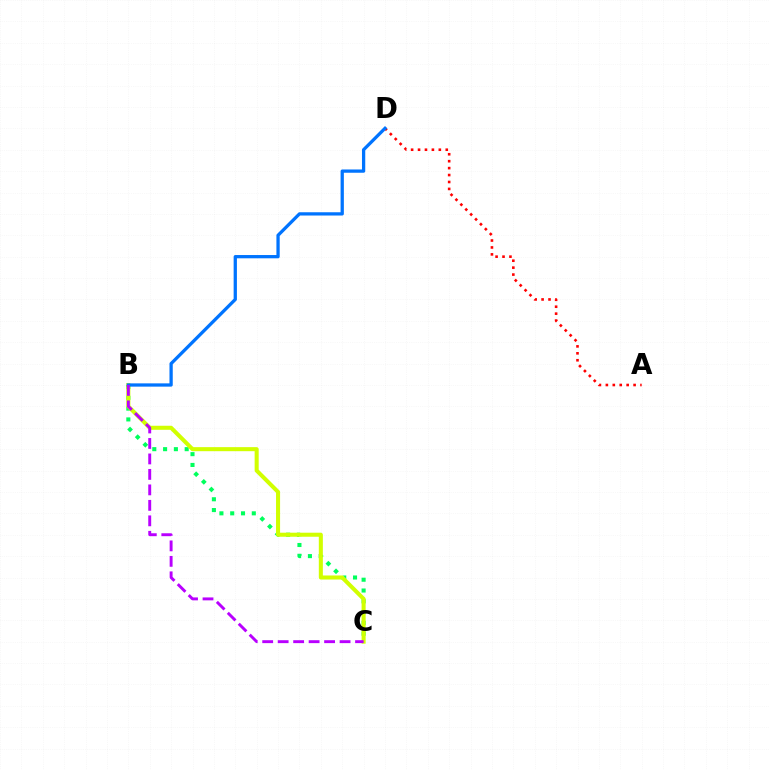{('B', 'C'): [{'color': '#00ff5c', 'line_style': 'dotted', 'thickness': 2.93}, {'color': '#d1ff00', 'line_style': 'solid', 'thickness': 2.91}, {'color': '#b900ff', 'line_style': 'dashed', 'thickness': 2.1}], ('A', 'D'): [{'color': '#ff0000', 'line_style': 'dotted', 'thickness': 1.88}], ('B', 'D'): [{'color': '#0074ff', 'line_style': 'solid', 'thickness': 2.36}]}